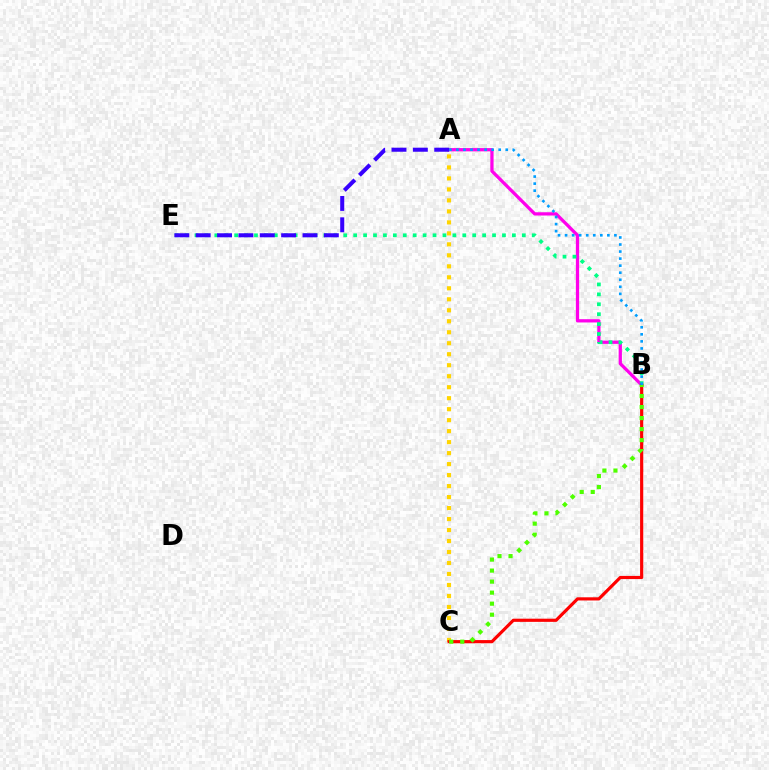{('A', 'B'): [{'color': '#ff00ed', 'line_style': 'solid', 'thickness': 2.35}, {'color': '#009eff', 'line_style': 'dotted', 'thickness': 1.92}], ('B', 'E'): [{'color': '#00ff86', 'line_style': 'dotted', 'thickness': 2.69}], ('A', 'C'): [{'color': '#ffd500', 'line_style': 'dotted', 'thickness': 2.99}], ('B', 'C'): [{'color': '#ff0000', 'line_style': 'solid', 'thickness': 2.28}, {'color': '#4fff00', 'line_style': 'dotted', 'thickness': 3.0}], ('A', 'E'): [{'color': '#3700ff', 'line_style': 'dashed', 'thickness': 2.9}]}